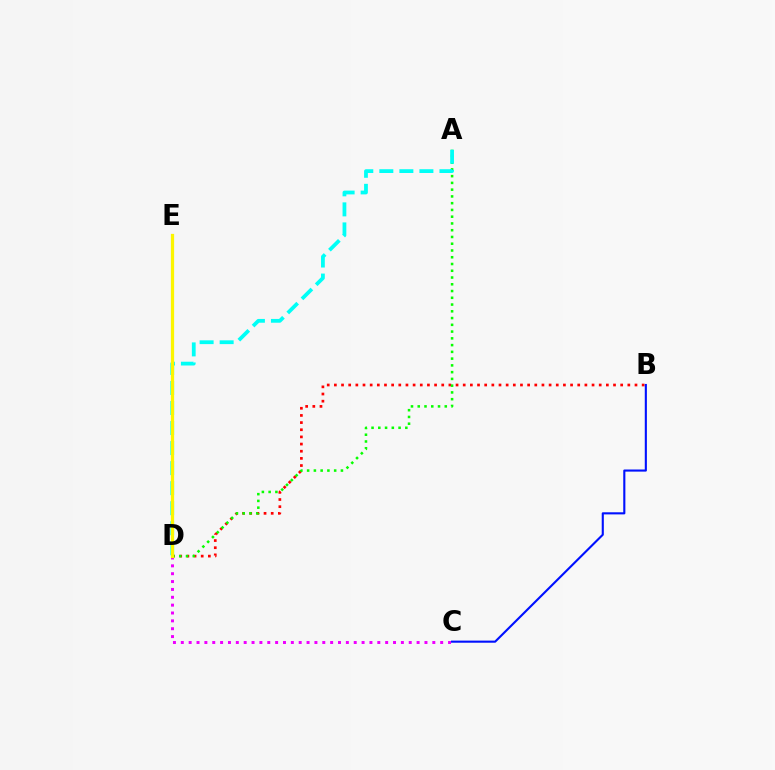{('B', 'D'): [{'color': '#ff0000', 'line_style': 'dotted', 'thickness': 1.94}], ('A', 'D'): [{'color': '#08ff00', 'line_style': 'dotted', 'thickness': 1.84}, {'color': '#00fff6', 'line_style': 'dashed', 'thickness': 2.72}], ('C', 'D'): [{'color': '#ee00ff', 'line_style': 'dotted', 'thickness': 2.14}], ('B', 'C'): [{'color': '#0010ff', 'line_style': 'solid', 'thickness': 1.52}], ('D', 'E'): [{'color': '#fcf500', 'line_style': 'solid', 'thickness': 2.33}]}